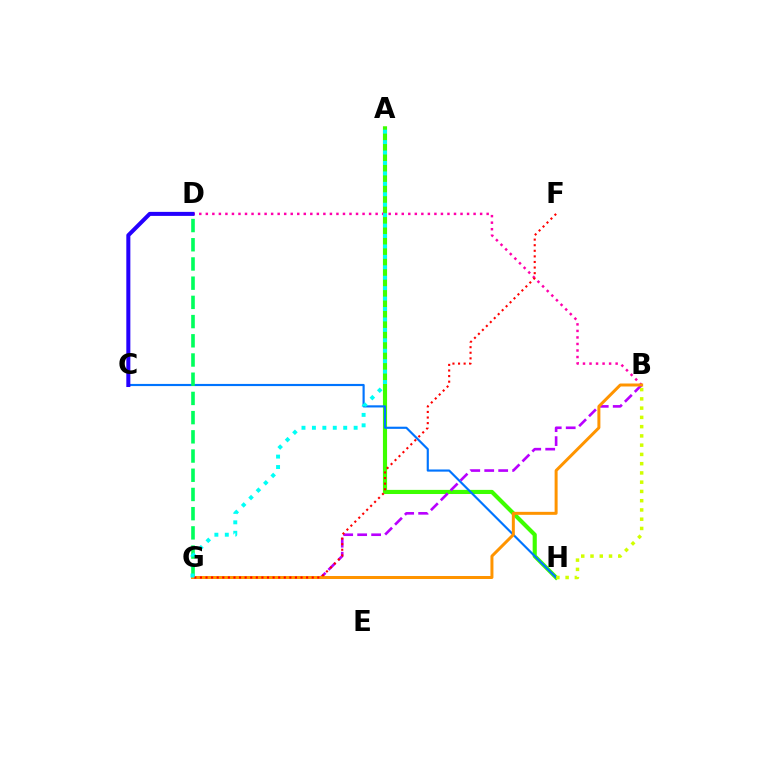{('A', 'H'): [{'color': '#3dff00', 'line_style': 'solid', 'thickness': 2.98}], ('B', 'G'): [{'color': '#b900ff', 'line_style': 'dashed', 'thickness': 1.9}, {'color': '#ff9400', 'line_style': 'solid', 'thickness': 2.15}], ('C', 'H'): [{'color': '#0074ff', 'line_style': 'solid', 'thickness': 1.55}], ('D', 'G'): [{'color': '#00ff5c', 'line_style': 'dashed', 'thickness': 2.61}], ('B', 'D'): [{'color': '#ff00ac', 'line_style': 'dotted', 'thickness': 1.77}], ('F', 'G'): [{'color': '#ff0000', 'line_style': 'dotted', 'thickness': 1.52}], ('A', 'G'): [{'color': '#00fff6', 'line_style': 'dotted', 'thickness': 2.83}], ('B', 'H'): [{'color': '#d1ff00', 'line_style': 'dotted', 'thickness': 2.51}], ('C', 'D'): [{'color': '#2500ff', 'line_style': 'solid', 'thickness': 2.9}]}